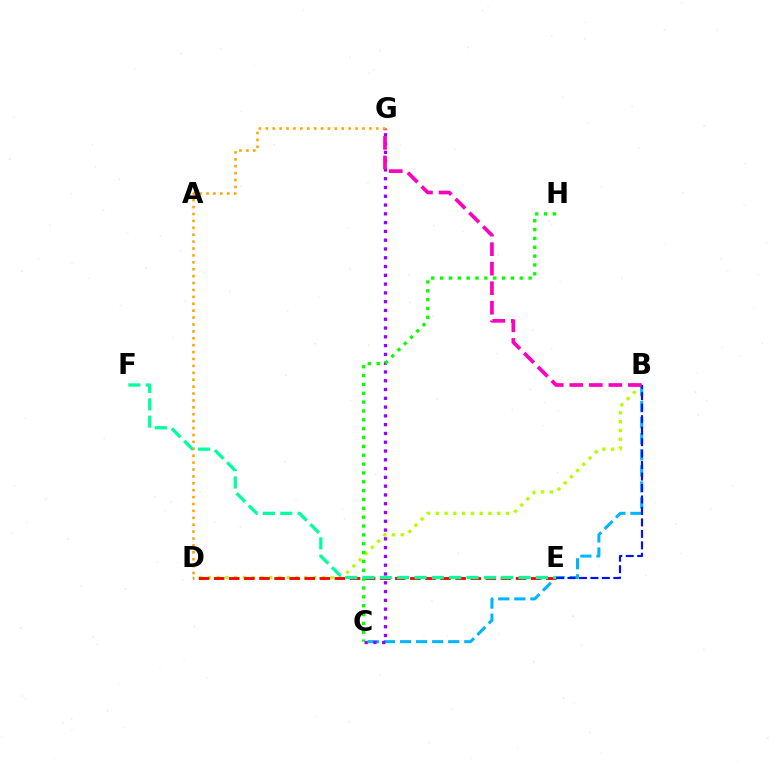{('B', 'D'): [{'color': '#b3ff00', 'line_style': 'dotted', 'thickness': 2.39}], ('B', 'C'): [{'color': '#00b5ff', 'line_style': 'dashed', 'thickness': 2.18}], ('B', 'E'): [{'color': '#0010ff', 'line_style': 'dashed', 'thickness': 1.56}], ('C', 'G'): [{'color': '#9b00ff', 'line_style': 'dotted', 'thickness': 2.39}], ('D', 'E'): [{'color': '#ff0000', 'line_style': 'dashed', 'thickness': 2.05}], ('C', 'H'): [{'color': '#08ff00', 'line_style': 'dotted', 'thickness': 2.4}], ('B', 'G'): [{'color': '#ff00bd', 'line_style': 'dashed', 'thickness': 2.65}], ('D', 'G'): [{'color': '#ffa500', 'line_style': 'dotted', 'thickness': 1.88}], ('E', 'F'): [{'color': '#00ff9d', 'line_style': 'dashed', 'thickness': 2.35}]}